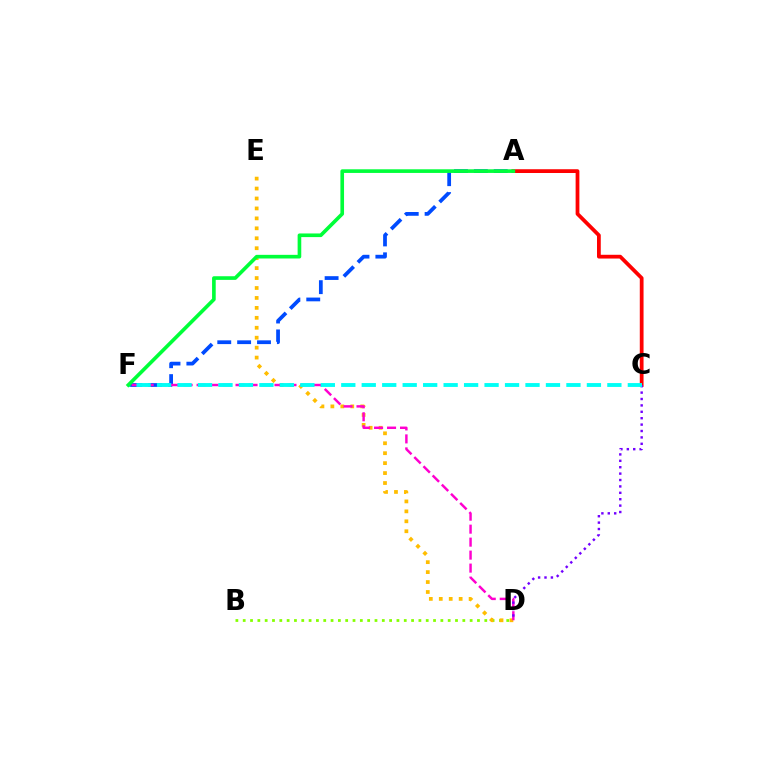{('B', 'D'): [{'color': '#84ff00', 'line_style': 'dotted', 'thickness': 1.99}], ('D', 'E'): [{'color': '#ffbd00', 'line_style': 'dotted', 'thickness': 2.7}], ('A', 'F'): [{'color': '#004bff', 'line_style': 'dashed', 'thickness': 2.7}, {'color': '#00ff39', 'line_style': 'solid', 'thickness': 2.62}], ('A', 'C'): [{'color': '#ff0000', 'line_style': 'solid', 'thickness': 2.71}], ('D', 'F'): [{'color': '#ff00cf', 'line_style': 'dashed', 'thickness': 1.76}], ('C', 'D'): [{'color': '#7200ff', 'line_style': 'dotted', 'thickness': 1.74}], ('C', 'F'): [{'color': '#00fff6', 'line_style': 'dashed', 'thickness': 2.78}]}